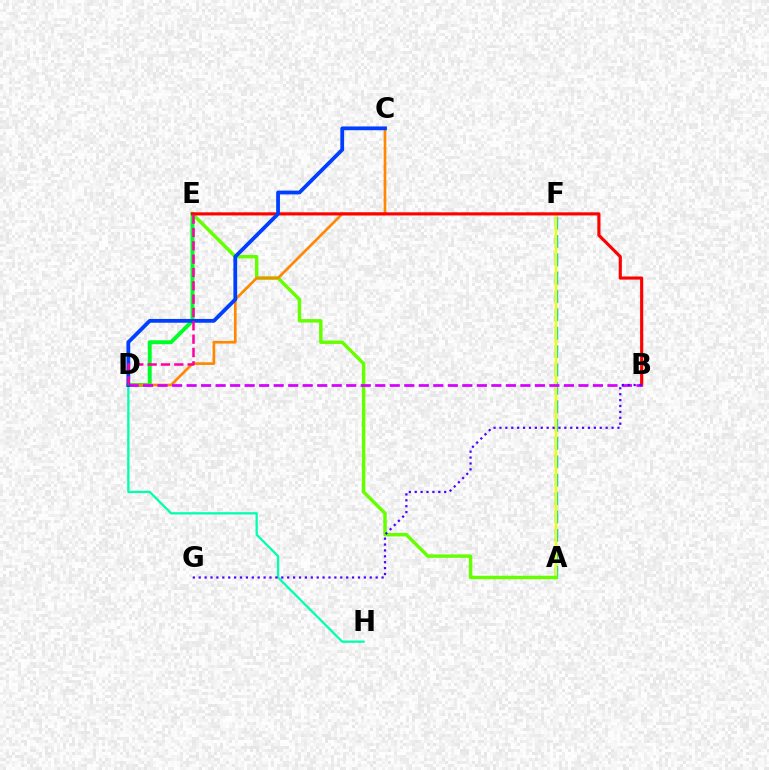{('A', 'F'): [{'color': '#00c7ff', 'line_style': 'dashed', 'thickness': 2.5}, {'color': '#eeff00', 'line_style': 'solid', 'thickness': 1.72}], ('D', 'E'): [{'color': '#00ff27', 'line_style': 'solid', 'thickness': 2.82}, {'color': '#ff00a0', 'line_style': 'dashed', 'thickness': 1.81}], ('A', 'E'): [{'color': '#66ff00', 'line_style': 'solid', 'thickness': 2.49}], ('D', 'H'): [{'color': '#00ffaf', 'line_style': 'solid', 'thickness': 1.64}], ('C', 'D'): [{'color': '#ff8800', 'line_style': 'solid', 'thickness': 1.92}, {'color': '#003fff', 'line_style': 'solid', 'thickness': 2.73}], ('B', 'E'): [{'color': '#ff0000', 'line_style': 'solid', 'thickness': 2.25}], ('B', 'D'): [{'color': '#d600ff', 'line_style': 'dashed', 'thickness': 1.97}], ('B', 'G'): [{'color': '#4f00ff', 'line_style': 'dotted', 'thickness': 1.6}]}